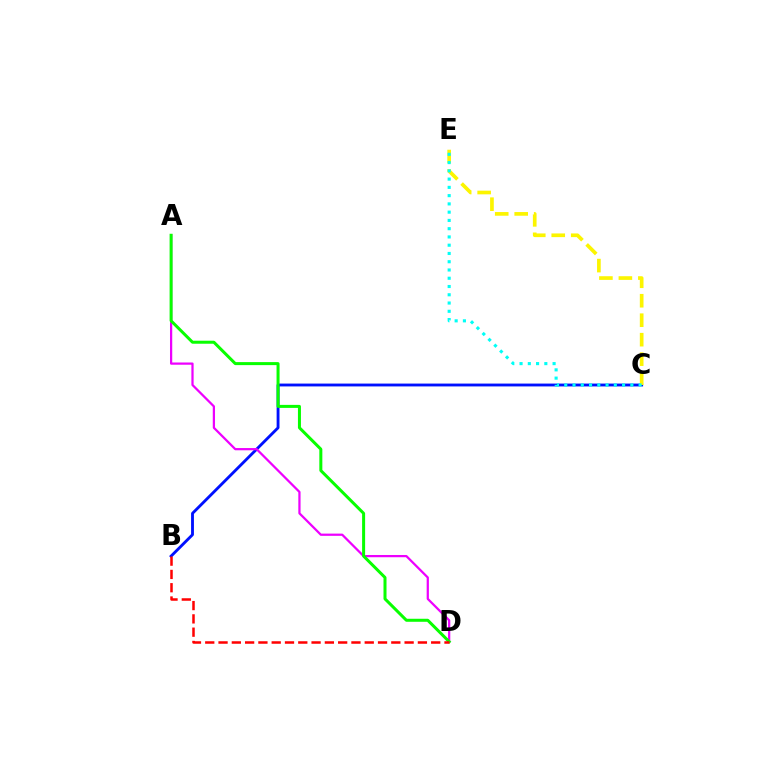{('B', 'C'): [{'color': '#0010ff', 'line_style': 'solid', 'thickness': 2.05}], ('A', 'D'): [{'color': '#ee00ff', 'line_style': 'solid', 'thickness': 1.61}, {'color': '#08ff00', 'line_style': 'solid', 'thickness': 2.17}], ('C', 'E'): [{'color': '#fcf500', 'line_style': 'dashed', 'thickness': 2.65}, {'color': '#00fff6', 'line_style': 'dotted', 'thickness': 2.24}], ('B', 'D'): [{'color': '#ff0000', 'line_style': 'dashed', 'thickness': 1.81}]}